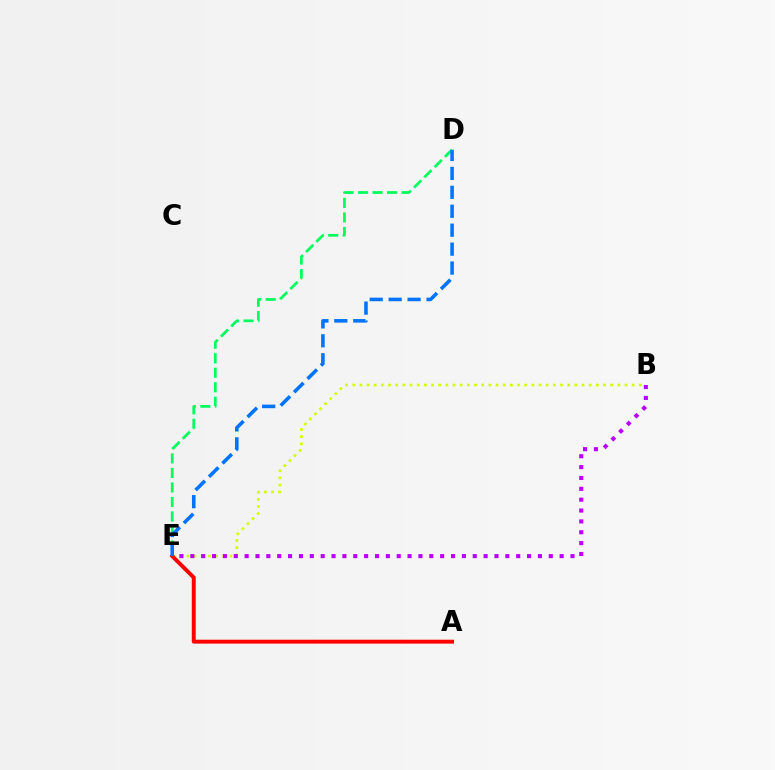{('B', 'E'): [{'color': '#d1ff00', 'line_style': 'dotted', 'thickness': 1.95}, {'color': '#b900ff', 'line_style': 'dotted', 'thickness': 2.95}], ('D', 'E'): [{'color': '#00ff5c', 'line_style': 'dashed', 'thickness': 1.97}, {'color': '#0074ff', 'line_style': 'dashed', 'thickness': 2.57}], ('A', 'E'): [{'color': '#ff0000', 'line_style': 'solid', 'thickness': 2.81}]}